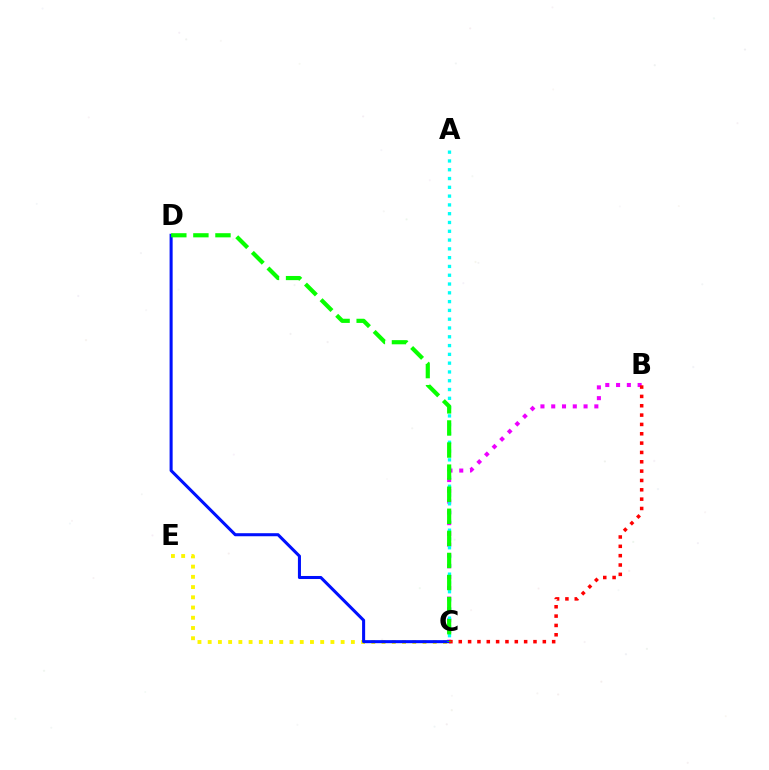{('C', 'E'): [{'color': '#fcf500', 'line_style': 'dotted', 'thickness': 2.78}], ('B', 'C'): [{'color': '#ee00ff', 'line_style': 'dotted', 'thickness': 2.93}, {'color': '#ff0000', 'line_style': 'dotted', 'thickness': 2.54}], ('A', 'C'): [{'color': '#00fff6', 'line_style': 'dotted', 'thickness': 2.39}], ('C', 'D'): [{'color': '#0010ff', 'line_style': 'solid', 'thickness': 2.2}, {'color': '#08ff00', 'line_style': 'dashed', 'thickness': 3.0}]}